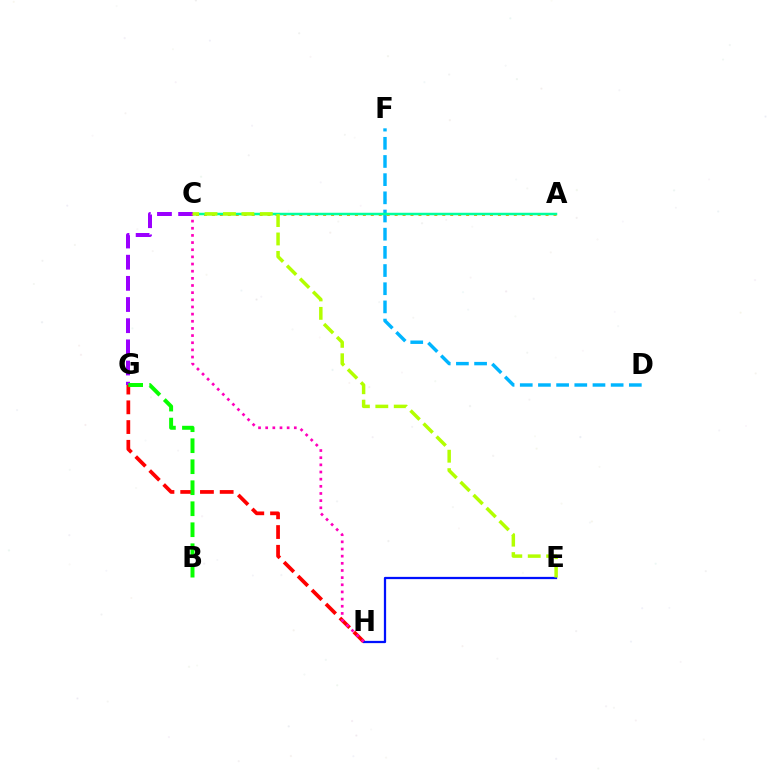{('D', 'F'): [{'color': '#00b5ff', 'line_style': 'dashed', 'thickness': 2.47}], ('E', 'H'): [{'color': '#0010ff', 'line_style': 'solid', 'thickness': 1.63}], ('A', 'C'): [{'color': '#ffa500', 'line_style': 'dotted', 'thickness': 2.16}, {'color': '#00ff9d', 'line_style': 'solid', 'thickness': 1.79}], ('C', 'G'): [{'color': '#9b00ff', 'line_style': 'dashed', 'thickness': 2.87}], ('G', 'H'): [{'color': '#ff0000', 'line_style': 'dashed', 'thickness': 2.68}], ('C', 'H'): [{'color': '#ff00bd', 'line_style': 'dotted', 'thickness': 1.94}], ('C', 'E'): [{'color': '#b3ff00', 'line_style': 'dashed', 'thickness': 2.5}], ('B', 'G'): [{'color': '#08ff00', 'line_style': 'dashed', 'thickness': 2.85}]}